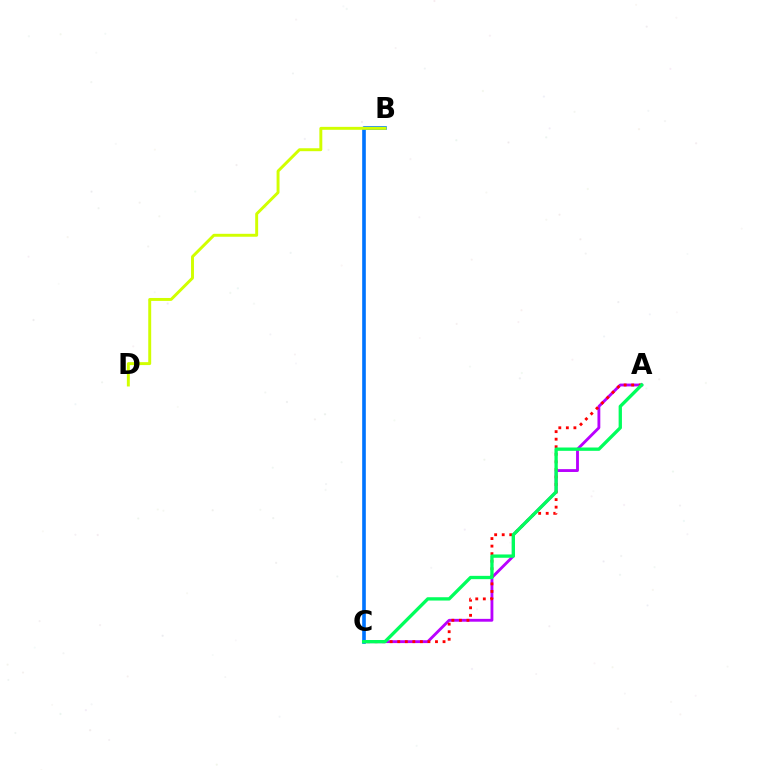{('A', 'C'): [{'color': '#b900ff', 'line_style': 'solid', 'thickness': 2.04}, {'color': '#ff0000', 'line_style': 'dotted', 'thickness': 2.05}, {'color': '#00ff5c', 'line_style': 'solid', 'thickness': 2.39}], ('B', 'C'): [{'color': '#0074ff', 'line_style': 'solid', 'thickness': 2.61}], ('B', 'D'): [{'color': '#d1ff00', 'line_style': 'solid', 'thickness': 2.11}]}